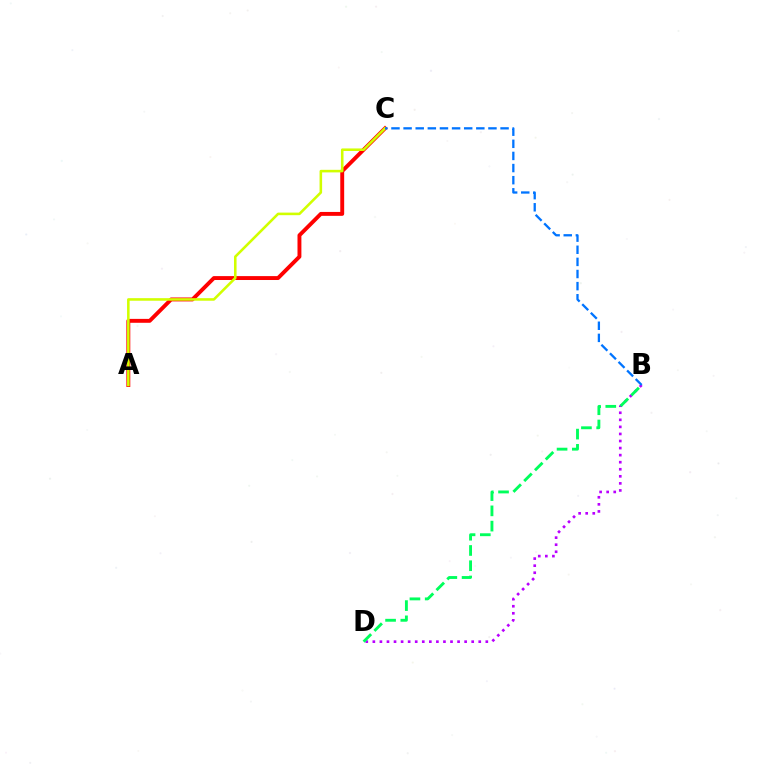{('A', 'C'): [{'color': '#ff0000', 'line_style': 'solid', 'thickness': 2.81}, {'color': '#d1ff00', 'line_style': 'solid', 'thickness': 1.85}], ('B', 'D'): [{'color': '#b900ff', 'line_style': 'dotted', 'thickness': 1.92}, {'color': '#00ff5c', 'line_style': 'dashed', 'thickness': 2.07}], ('B', 'C'): [{'color': '#0074ff', 'line_style': 'dashed', 'thickness': 1.65}]}